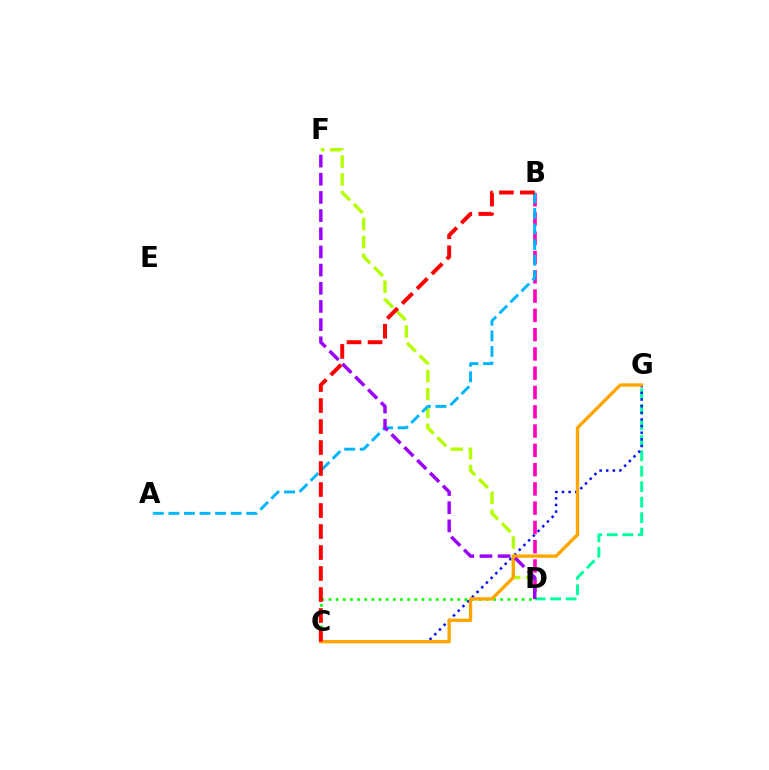{('D', 'G'): [{'color': '#00ff9d', 'line_style': 'dashed', 'thickness': 2.1}], ('B', 'D'): [{'color': '#ff00bd', 'line_style': 'dashed', 'thickness': 2.62}], ('C', 'G'): [{'color': '#0010ff', 'line_style': 'dotted', 'thickness': 1.8}, {'color': '#ffa500', 'line_style': 'solid', 'thickness': 2.4}], ('D', 'F'): [{'color': '#b3ff00', 'line_style': 'dashed', 'thickness': 2.43}, {'color': '#9b00ff', 'line_style': 'dashed', 'thickness': 2.47}], ('A', 'B'): [{'color': '#00b5ff', 'line_style': 'dashed', 'thickness': 2.11}], ('C', 'D'): [{'color': '#08ff00', 'line_style': 'dotted', 'thickness': 1.94}], ('B', 'C'): [{'color': '#ff0000', 'line_style': 'dashed', 'thickness': 2.85}]}